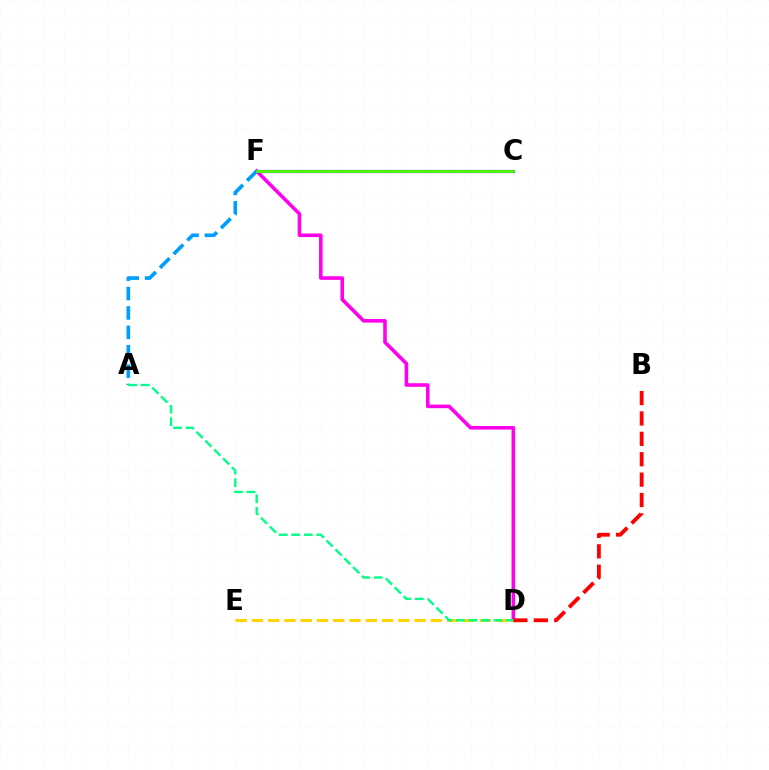{('D', 'F'): [{'color': '#ff00ed', 'line_style': 'solid', 'thickness': 2.58}], ('C', 'F'): [{'color': '#3700ff', 'line_style': 'solid', 'thickness': 2.25}, {'color': '#4fff00', 'line_style': 'solid', 'thickness': 1.98}], ('D', 'E'): [{'color': '#ffd500', 'line_style': 'dashed', 'thickness': 2.21}], ('A', 'F'): [{'color': '#009eff', 'line_style': 'dashed', 'thickness': 2.63}], ('B', 'D'): [{'color': '#ff0000', 'line_style': 'dashed', 'thickness': 2.77}], ('A', 'D'): [{'color': '#00ff86', 'line_style': 'dashed', 'thickness': 1.7}]}